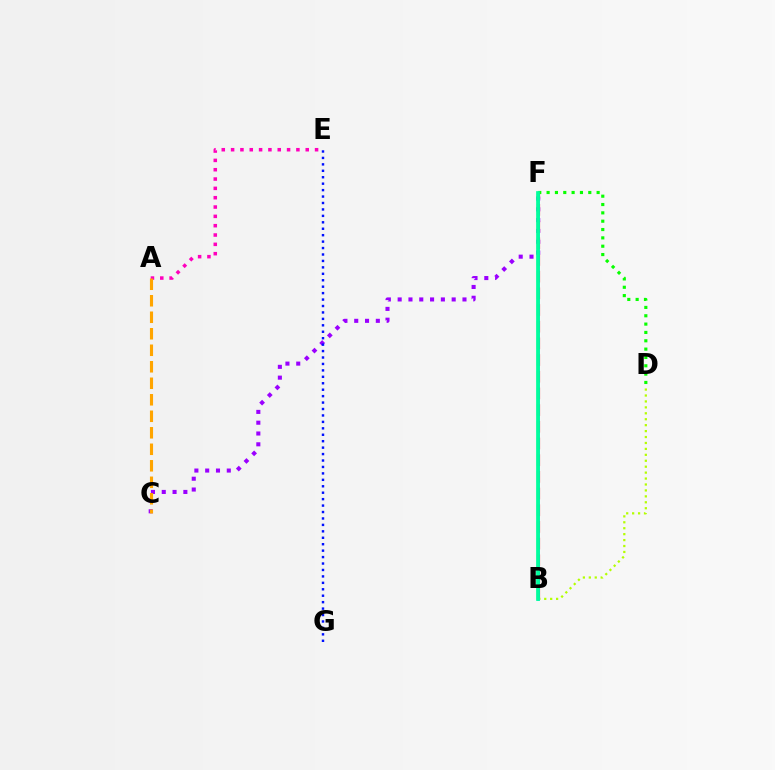{('C', 'F'): [{'color': '#9b00ff', 'line_style': 'dotted', 'thickness': 2.94}], ('B', 'F'): [{'color': '#ff0000', 'line_style': 'dashed', 'thickness': 2.27}, {'color': '#00b5ff', 'line_style': 'solid', 'thickness': 1.84}, {'color': '#00ff9d', 'line_style': 'solid', 'thickness': 2.67}], ('B', 'D'): [{'color': '#b3ff00', 'line_style': 'dotted', 'thickness': 1.61}], ('A', 'E'): [{'color': '#ff00bd', 'line_style': 'dotted', 'thickness': 2.53}], ('A', 'C'): [{'color': '#ffa500', 'line_style': 'dashed', 'thickness': 2.24}], ('D', 'F'): [{'color': '#08ff00', 'line_style': 'dotted', 'thickness': 2.27}], ('E', 'G'): [{'color': '#0010ff', 'line_style': 'dotted', 'thickness': 1.75}]}